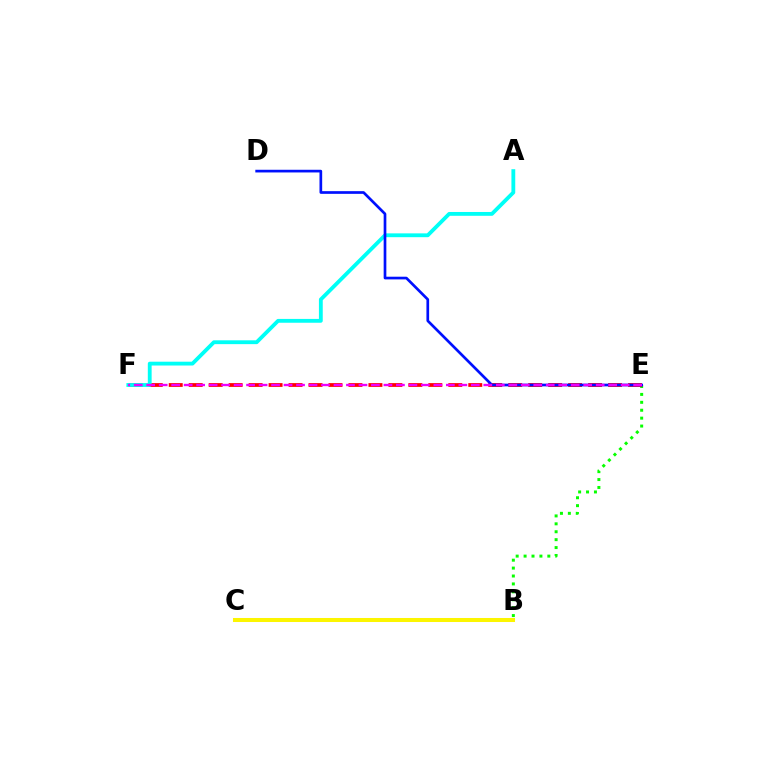{('B', 'E'): [{'color': '#08ff00', 'line_style': 'dotted', 'thickness': 2.15}], ('E', 'F'): [{'color': '#ff0000', 'line_style': 'dashed', 'thickness': 2.71}, {'color': '#ee00ff', 'line_style': 'dashed', 'thickness': 1.7}], ('A', 'F'): [{'color': '#00fff6', 'line_style': 'solid', 'thickness': 2.76}], ('D', 'E'): [{'color': '#0010ff', 'line_style': 'solid', 'thickness': 1.93}], ('B', 'C'): [{'color': '#fcf500', 'line_style': 'solid', 'thickness': 2.89}]}